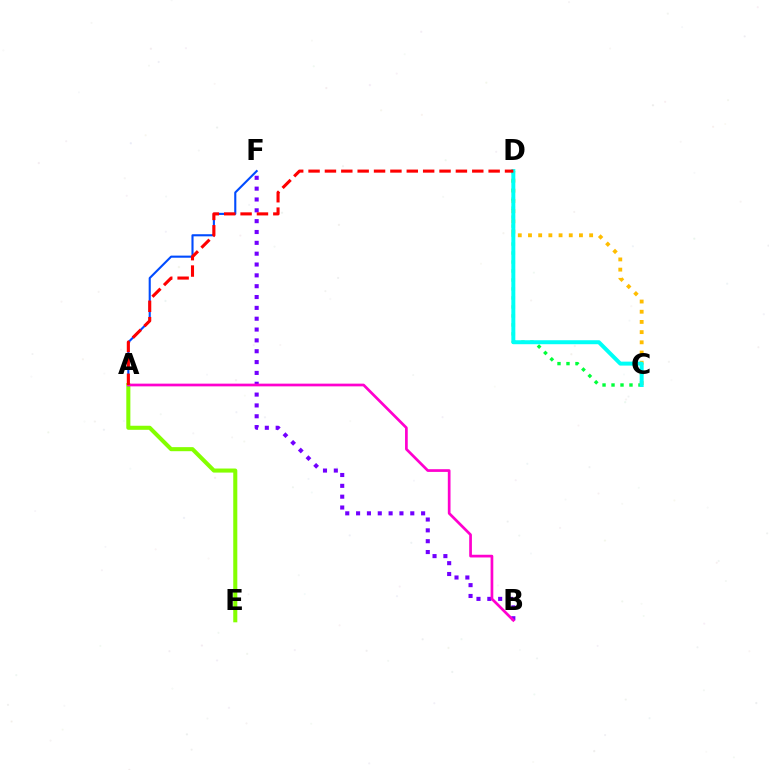{('C', 'D'): [{'color': '#ffbd00', 'line_style': 'dotted', 'thickness': 2.77}, {'color': '#00ff39', 'line_style': 'dotted', 'thickness': 2.44}, {'color': '#00fff6', 'line_style': 'solid', 'thickness': 2.86}], ('A', 'E'): [{'color': '#84ff00', 'line_style': 'solid', 'thickness': 2.92}], ('A', 'F'): [{'color': '#004bff', 'line_style': 'solid', 'thickness': 1.52}], ('B', 'F'): [{'color': '#7200ff', 'line_style': 'dotted', 'thickness': 2.95}], ('A', 'B'): [{'color': '#ff00cf', 'line_style': 'solid', 'thickness': 1.95}], ('A', 'D'): [{'color': '#ff0000', 'line_style': 'dashed', 'thickness': 2.22}]}